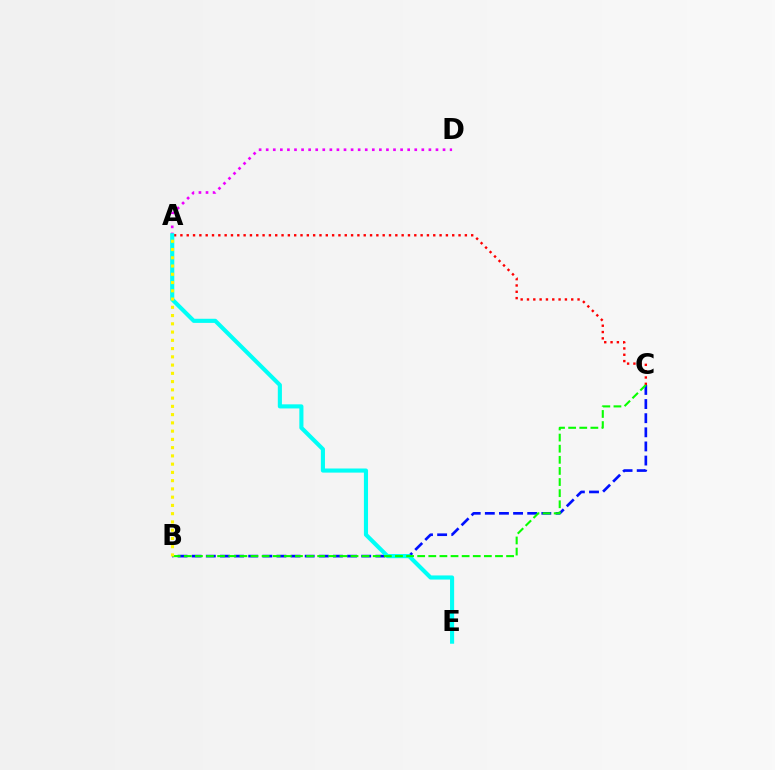{('A', 'C'): [{'color': '#ff0000', 'line_style': 'dotted', 'thickness': 1.72}], ('A', 'D'): [{'color': '#ee00ff', 'line_style': 'dotted', 'thickness': 1.92}], ('B', 'C'): [{'color': '#0010ff', 'line_style': 'dashed', 'thickness': 1.92}, {'color': '#08ff00', 'line_style': 'dashed', 'thickness': 1.51}], ('A', 'E'): [{'color': '#00fff6', 'line_style': 'solid', 'thickness': 2.96}], ('A', 'B'): [{'color': '#fcf500', 'line_style': 'dotted', 'thickness': 2.24}]}